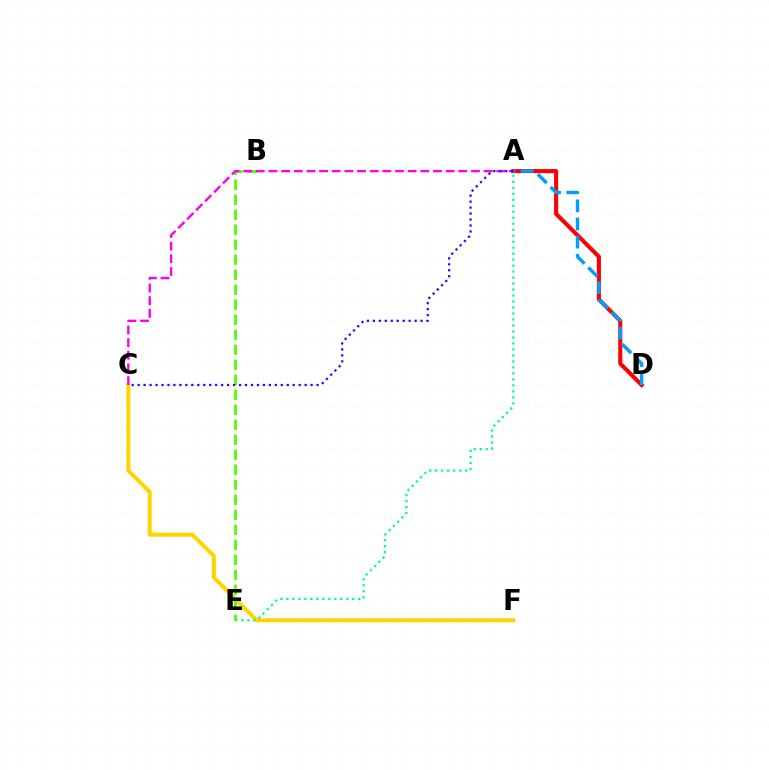{('C', 'F'): [{'color': '#ffd500', 'line_style': 'solid', 'thickness': 2.9}], ('A', 'D'): [{'color': '#ff0000', 'line_style': 'solid', 'thickness': 2.95}, {'color': '#009eff', 'line_style': 'dashed', 'thickness': 2.46}], ('B', 'E'): [{'color': '#4fff00', 'line_style': 'dashed', 'thickness': 2.04}], ('A', 'E'): [{'color': '#00ff86', 'line_style': 'dotted', 'thickness': 1.63}], ('A', 'C'): [{'color': '#ff00ed', 'line_style': 'dashed', 'thickness': 1.72}, {'color': '#3700ff', 'line_style': 'dotted', 'thickness': 1.62}]}